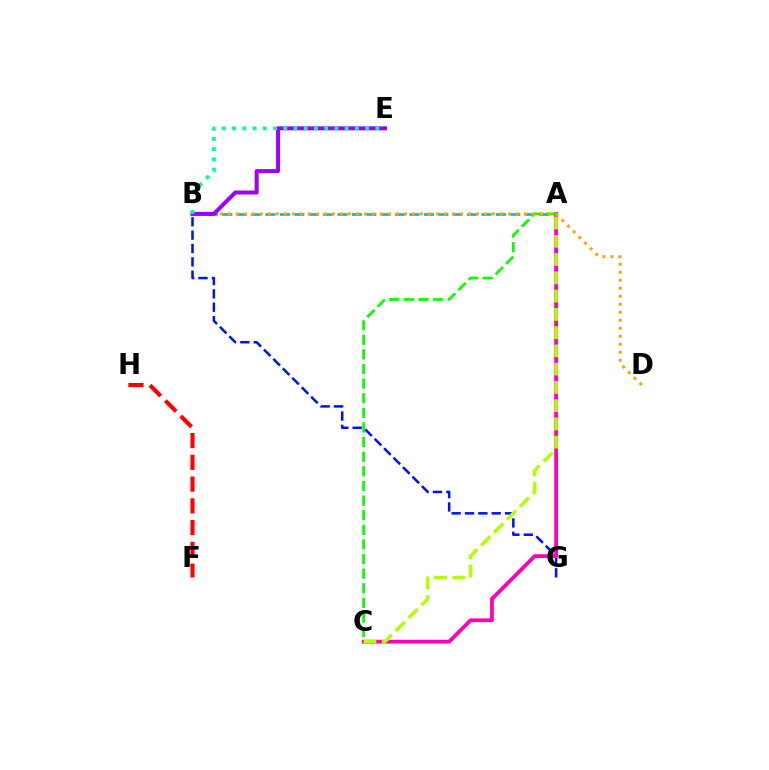{('A', 'B'): [{'color': '#00b5ff', 'line_style': 'dashed', 'thickness': 1.96}], ('B', 'G'): [{'color': '#0010ff', 'line_style': 'dashed', 'thickness': 1.81}], ('A', 'C'): [{'color': '#ff00bd', 'line_style': 'solid', 'thickness': 2.73}, {'color': '#08ff00', 'line_style': 'dashed', 'thickness': 1.99}, {'color': '#b3ff00', 'line_style': 'dashed', 'thickness': 2.48}], ('B', 'D'): [{'color': '#ffa500', 'line_style': 'dotted', 'thickness': 2.17}], ('F', 'H'): [{'color': '#ff0000', 'line_style': 'dashed', 'thickness': 2.96}], ('B', 'E'): [{'color': '#9b00ff', 'line_style': 'solid', 'thickness': 2.88}, {'color': '#00ff9d', 'line_style': 'dotted', 'thickness': 2.78}]}